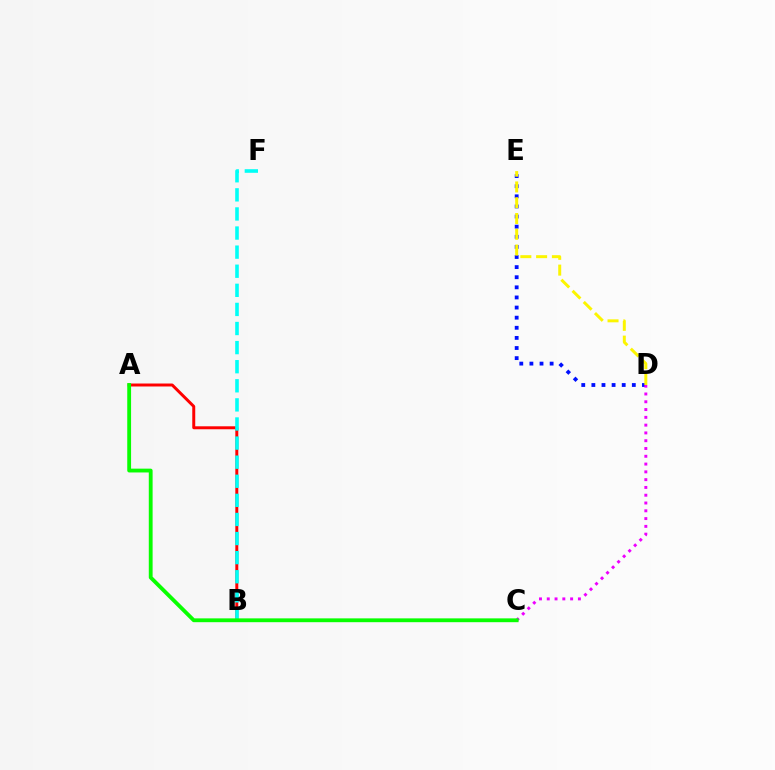{('D', 'E'): [{'color': '#0010ff', 'line_style': 'dotted', 'thickness': 2.75}, {'color': '#fcf500', 'line_style': 'dashed', 'thickness': 2.14}], ('A', 'B'): [{'color': '#ff0000', 'line_style': 'solid', 'thickness': 2.14}], ('B', 'F'): [{'color': '#00fff6', 'line_style': 'dashed', 'thickness': 2.59}], ('C', 'D'): [{'color': '#ee00ff', 'line_style': 'dotted', 'thickness': 2.12}], ('A', 'C'): [{'color': '#08ff00', 'line_style': 'solid', 'thickness': 2.75}]}